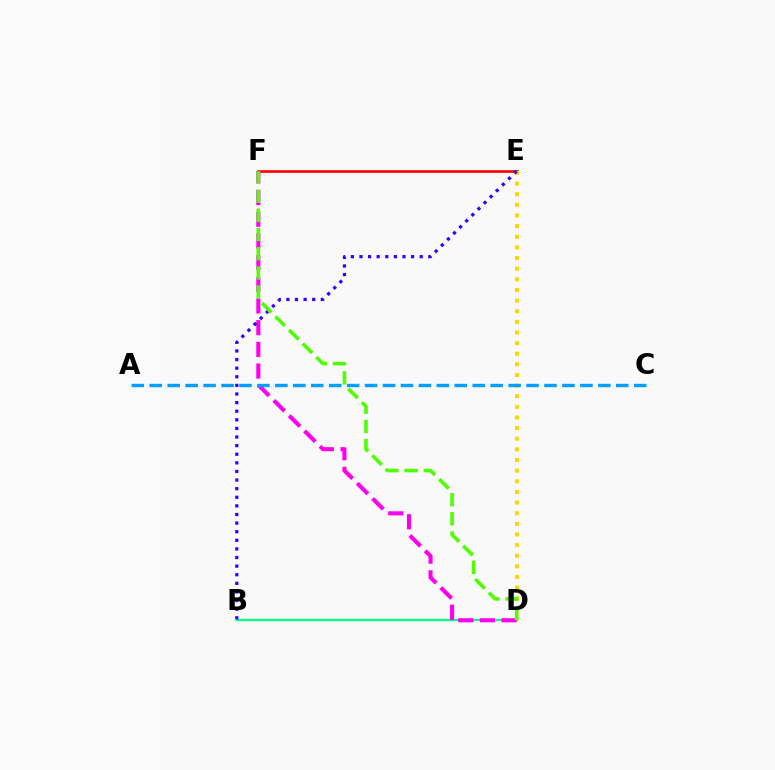{('E', 'F'): [{'color': '#ff0000', 'line_style': 'solid', 'thickness': 1.9}], ('B', 'D'): [{'color': '#00ff86', 'line_style': 'solid', 'thickness': 1.65}], ('D', 'E'): [{'color': '#ffd500', 'line_style': 'dotted', 'thickness': 2.89}], ('D', 'F'): [{'color': '#ff00ed', 'line_style': 'dashed', 'thickness': 2.95}, {'color': '#4fff00', 'line_style': 'dashed', 'thickness': 2.6}], ('A', 'C'): [{'color': '#009eff', 'line_style': 'dashed', 'thickness': 2.44}], ('B', 'E'): [{'color': '#3700ff', 'line_style': 'dotted', 'thickness': 2.34}]}